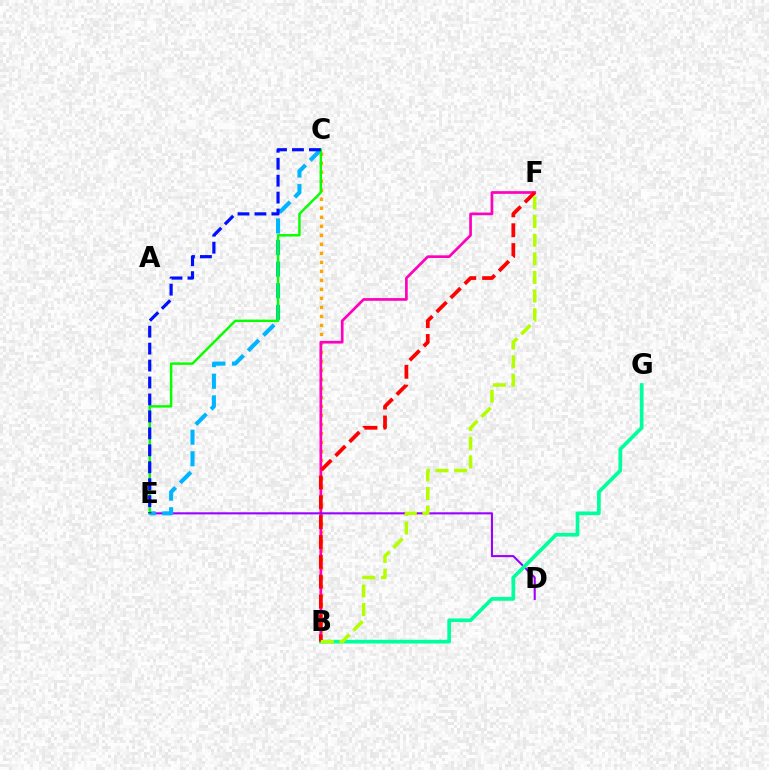{('B', 'C'): [{'color': '#ffa500', 'line_style': 'dotted', 'thickness': 2.45}], ('B', 'F'): [{'color': '#ff00bd', 'line_style': 'solid', 'thickness': 1.94}, {'color': '#ff0000', 'line_style': 'dashed', 'thickness': 2.69}, {'color': '#b3ff00', 'line_style': 'dashed', 'thickness': 2.53}], ('D', 'E'): [{'color': '#9b00ff', 'line_style': 'solid', 'thickness': 1.5}], ('C', 'E'): [{'color': '#00b5ff', 'line_style': 'dashed', 'thickness': 2.93}, {'color': '#08ff00', 'line_style': 'solid', 'thickness': 1.76}, {'color': '#0010ff', 'line_style': 'dashed', 'thickness': 2.3}], ('B', 'G'): [{'color': '#00ff9d', 'line_style': 'solid', 'thickness': 2.66}]}